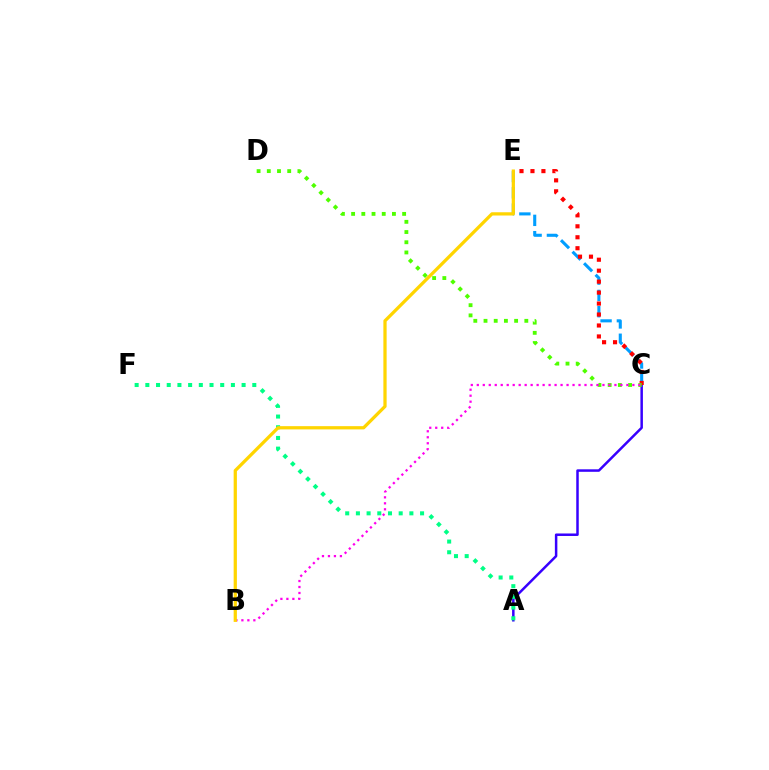{('A', 'C'): [{'color': '#3700ff', 'line_style': 'solid', 'thickness': 1.8}], ('C', 'E'): [{'color': '#009eff', 'line_style': 'dashed', 'thickness': 2.22}, {'color': '#ff0000', 'line_style': 'dotted', 'thickness': 2.98}], ('A', 'F'): [{'color': '#00ff86', 'line_style': 'dotted', 'thickness': 2.91}], ('C', 'D'): [{'color': '#4fff00', 'line_style': 'dotted', 'thickness': 2.77}], ('B', 'C'): [{'color': '#ff00ed', 'line_style': 'dotted', 'thickness': 1.63}], ('B', 'E'): [{'color': '#ffd500', 'line_style': 'solid', 'thickness': 2.34}]}